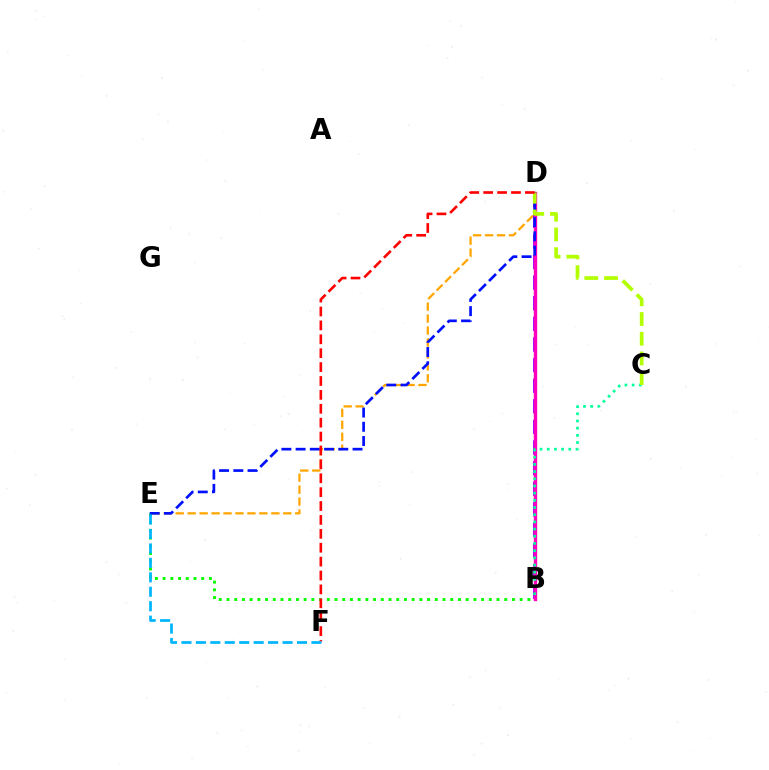{('B', 'E'): [{'color': '#08ff00', 'line_style': 'dotted', 'thickness': 2.1}], ('D', 'E'): [{'color': '#ffa500', 'line_style': 'dashed', 'thickness': 1.62}, {'color': '#0010ff', 'line_style': 'dashed', 'thickness': 1.93}], ('B', 'D'): [{'color': '#9b00ff', 'line_style': 'dashed', 'thickness': 2.8}, {'color': '#ff00bd', 'line_style': 'solid', 'thickness': 2.42}], ('B', 'C'): [{'color': '#00ff9d', 'line_style': 'dotted', 'thickness': 1.95}], ('C', 'D'): [{'color': '#b3ff00', 'line_style': 'dashed', 'thickness': 2.68}], ('D', 'F'): [{'color': '#ff0000', 'line_style': 'dashed', 'thickness': 1.89}], ('E', 'F'): [{'color': '#00b5ff', 'line_style': 'dashed', 'thickness': 1.96}]}